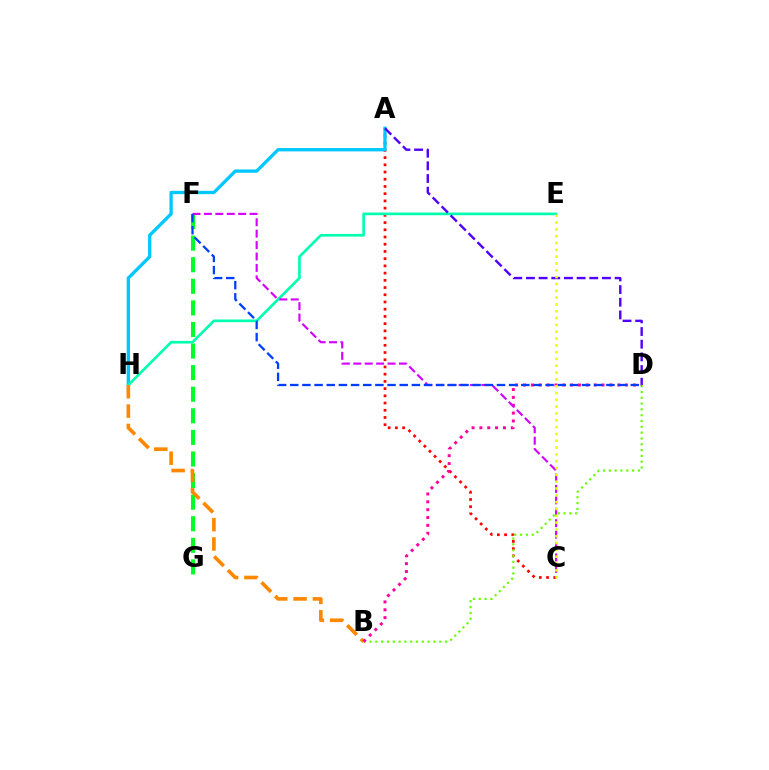{('A', 'C'): [{'color': '#ff0000', 'line_style': 'dotted', 'thickness': 1.96}], ('A', 'H'): [{'color': '#00c7ff', 'line_style': 'solid', 'thickness': 2.38}], ('B', 'D'): [{'color': '#66ff00', 'line_style': 'dotted', 'thickness': 1.58}, {'color': '#ff00a0', 'line_style': 'dotted', 'thickness': 2.13}], ('E', 'H'): [{'color': '#00ffaf', 'line_style': 'solid', 'thickness': 1.92}], ('F', 'G'): [{'color': '#00ff27', 'line_style': 'dashed', 'thickness': 2.93}], ('B', 'H'): [{'color': '#ff8800', 'line_style': 'dashed', 'thickness': 2.63}], ('A', 'D'): [{'color': '#4f00ff', 'line_style': 'dashed', 'thickness': 1.72}], ('C', 'F'): [{'color': '#d600ff', 'line_style': 'dashed', 'thickness': 1.55}], ('D', 'F'): [{'color': '#003fff', 'line_style': 'dashed', 'thickness': 1.65}], ('C', 'E'): [{'color': '#eeff00', 'line_style': 'dotted', 'thickness': 1.85}]}